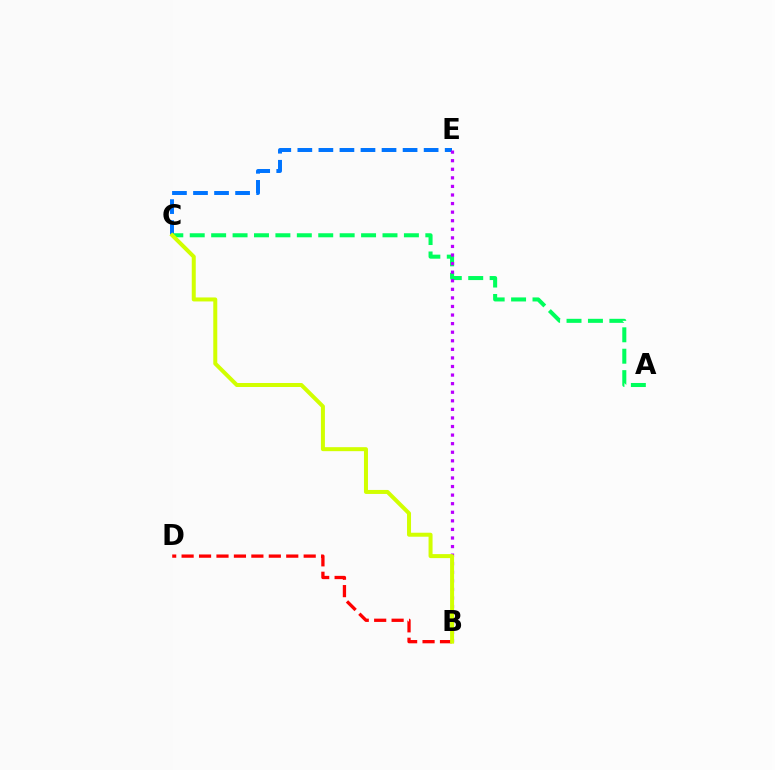{('C', 'E'): [{'color': '#0074ff', 'line_style': 'dashed', 'thickness': 2.86}], ('A', 'C'): [{'color': '#00ff5c', 'line_style': 'dashed', 'thickness': 2.91}], ('B', 'E'): [{'color': '#b900ff', 'line_style': 'dotted', 'thickness': 2.33}], ('B', 'D'): [{'color': '#ff0000', 'line_style': 'dashed', 'thickness': 2.37}], ('B', 'C'): [{'color': '#d1ff00', 'line_style': 'solid', 'thickness': 2.88}]}